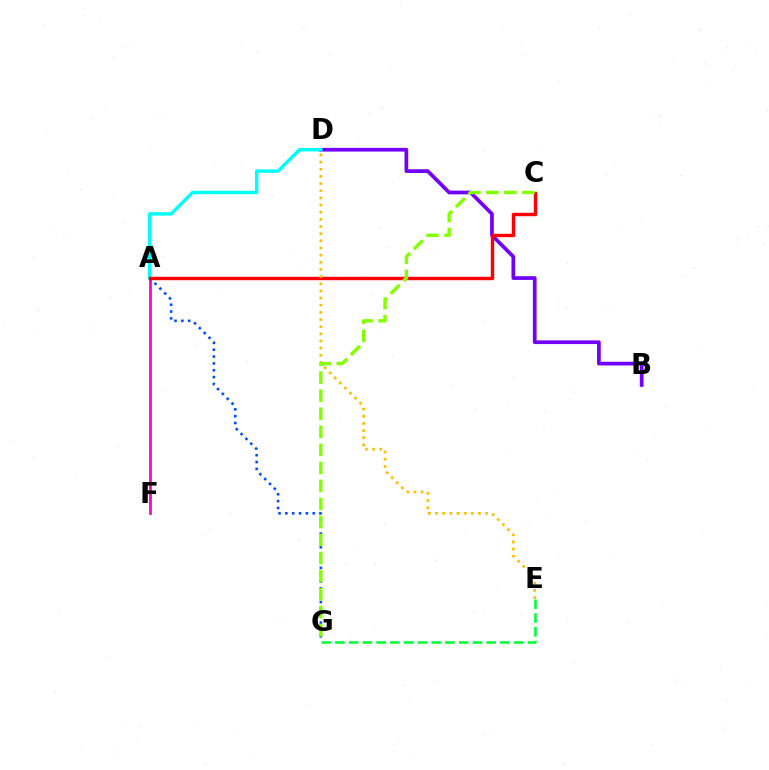{('B', 'D'): [{'color': '#7200ff', 'line_style': 'solid', 'thickness': 2.68}], ('A', 'F'): [{'color': '#ff00cf', 'line_style': 'solid', 'thickness': 1.99}], ('A', 'G'): [{'color': '#004bff', 'line_style': 'dotted', 'thickness': 1.86}], ('A', 'D'): [{'color': '#00fff6', 'line_style': 'solid', 'thickness': 2.45}], ('A', 'C'): [{'color': '#ff0000', 'line_style': 'solid', 'thickness': 2.44}], ('E', 'G'): [{'color': '#00ff39', 'line_style': 'dashed', 'thickness': 1.87}], ('D', 'E'): [{'color': '#ffbd00', 'line_style': 'dotted', 'thickness': 1.94}], ('C', 'G'): [{'color': '#84ff00', 'line_style': 'dashed', 'thickness': 2.45}]}